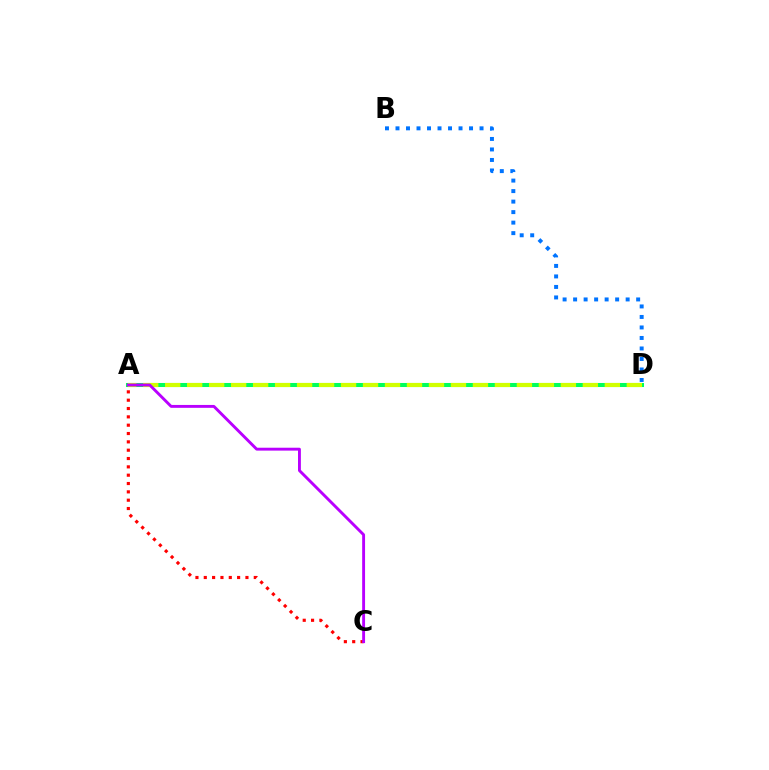{('A', 'D'): [{'color': '#00ff5c', 'line_style': 'solid', 'thickness': 2.91}, {'color': '#d1ff00', 'line_style': 'dashed', 'thickness': 2.99}], ('A', 'C'): [{'color': '#ff0000', 'line_style': 'dotted', 'thickness': 2.26}, {'color': '#b900ff', 'line_style': 'solid', 'thickness': 2.08}], ('B', 'D'): [{'color': '#0074ff', 'line_style': 'dotted', 'thickness': 2.85}]}